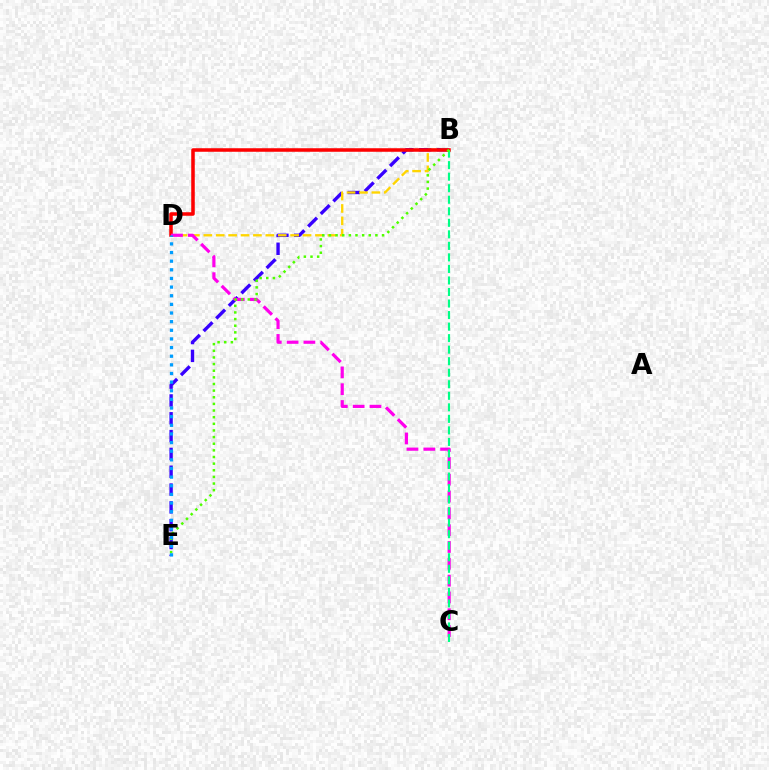{('B', 'E'): [{'color': '#3700ff', 'line_style': 'dashed', 'thickness': 2.42}, {'color': '#4fff00', 'line_style': 'dotted', 'thickness': 1.8}], ('B', 'D'): [{'color': '#ffd500', 'line_style': 'dashed', 'thickness': 1.68}, {'color': '#ff0000', 'line_style': 'solid', 'thickness': 2.54}], ('C', 'D'): [{'color': '#ff00ed', 'line_style': 'dashed', 'thickness': 2.28}], ('B', 'C'): [{'color': '#00ff86', 'line_style': 'dashed', 'thickness': 1.57}], ('D', 'E'): [{'color': '#009eff', 'line_style': 'dotted', 'thickness': 2.35}]}